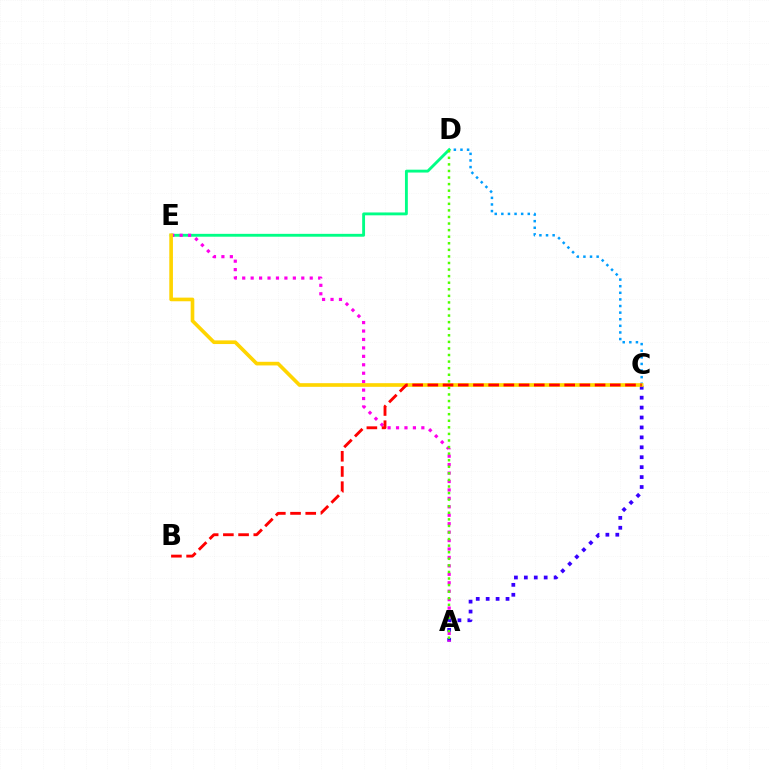{('C', 'D'): [{'color': '#009eff', 'line_style': 'dotted', 'thickness': 1.8}], ('A', 'C'): [{'color': '#3700ff', 'line_style': 'dotted', 'thickness': 2.7}], ('D', 'E'): [{'color': '#00ff86', 'line_style': 'solid', 'thickness': 2.06}], ('A', 'E'): [{'color': '#ff00ed', 'line_style': 'dotted', 'thickness': 2.29}], ('A', 'D'): [{'color': '#4fff00', 'line_style': 'dotted', 'thickness': 1.79}], ('C', 'E'): [{'color': '#ffd500', 'line_style': 'solid', 'thickness': 2.62}], ('B', 'C'): [{'color': '#ff0000', 'line_style': 'dashed', 'thickness': 2.07}]}